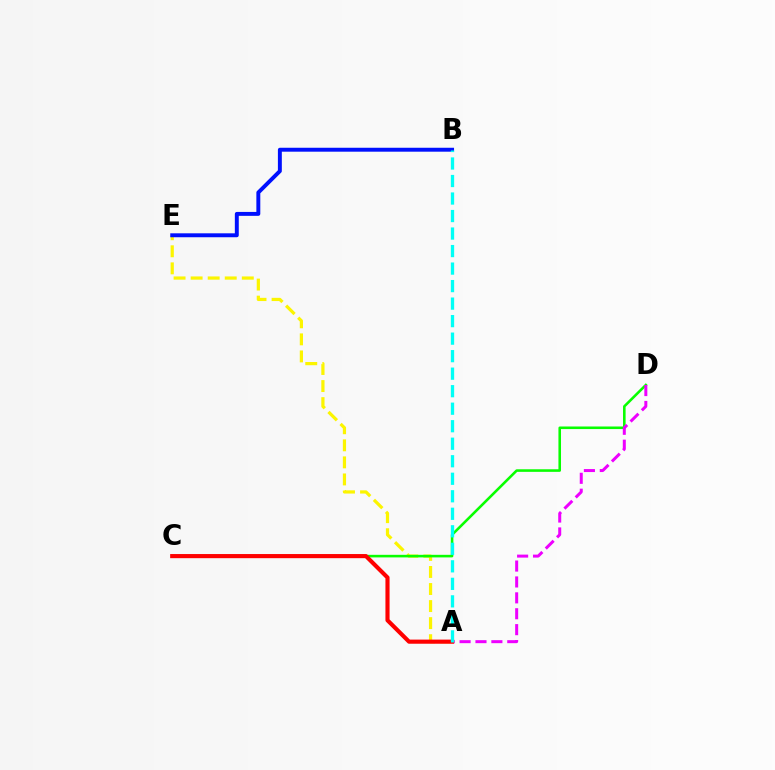{('A', 'E'): [{'color': '#fcf500', 'line_style': 'dashed', 'thickness': 2.32}], ('C', 'D'): [{'color': '#08ff00', 'line_style': 'solid', 'thickness': 1.86}], ('A', 'D'): [{'color': '#ee00ff', 'line_style': 'dashed', 'thickness': 2.16}], ('A', 'C'): [{'color': '#ff0000', 'line_style': 'solid', 'thickness': 2.97}], ('B', 'E'): [{'color': '#0010ff', 'line_style': 'solid', 'thickness': 2.83}], ('A', 'B'): [{'color': '#00fff6', 'line_style': 'dashed', 'thickness': 2.38}]}